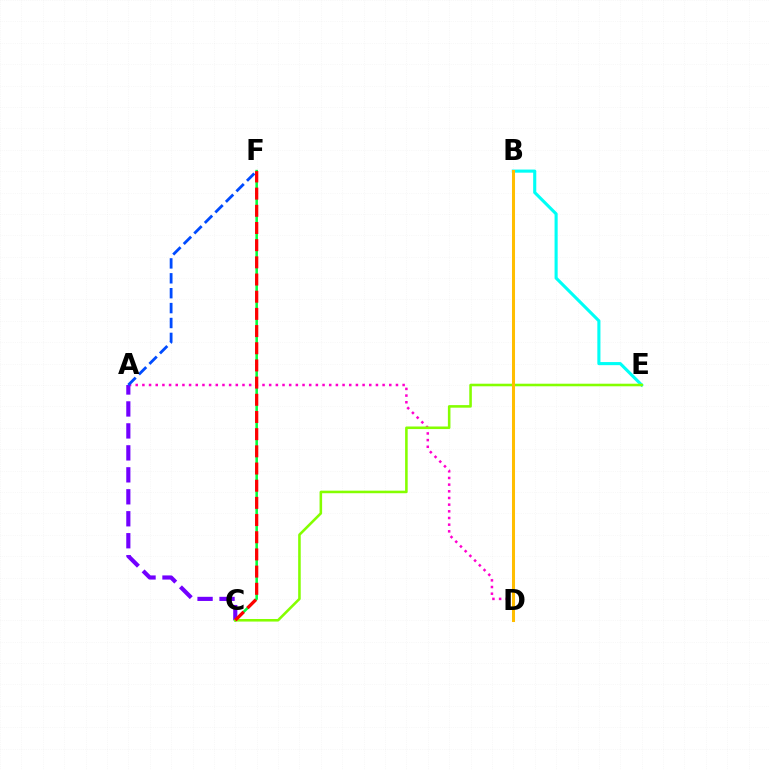{('B', 'E'): [{'color': '#00fff6', 'line_style': 'solid', 'thickness': 2.24}], ('A', 'D'): [{'color': '#ff00cf', 'line_style': 'dotted', 'thickness': 1.81}], ('A', 'C'): [{'color': '#7200ff', 'line_style': 'dashed', 'thickness': 2.98}], ('C', 'F'): [{'color': '#00ff39', 'line_style': 'solid', 'thickness': 1.84}, {'color': '#ff0000', 'line_style': 'dashed', 'thickness': 2.33}], ('C', 'E'): [{'color': '#84ff00', 'line_style': 'solid', 'thickness': 1.85}], ('B', 'D'): [{'color': '#ffbd00', 'line_style': 'solid', 'thickness': 2.2}], ('A', 'F'): [{'color': '#004bff', 'line_style': 'dashed', 'thickness': 2.02}]}